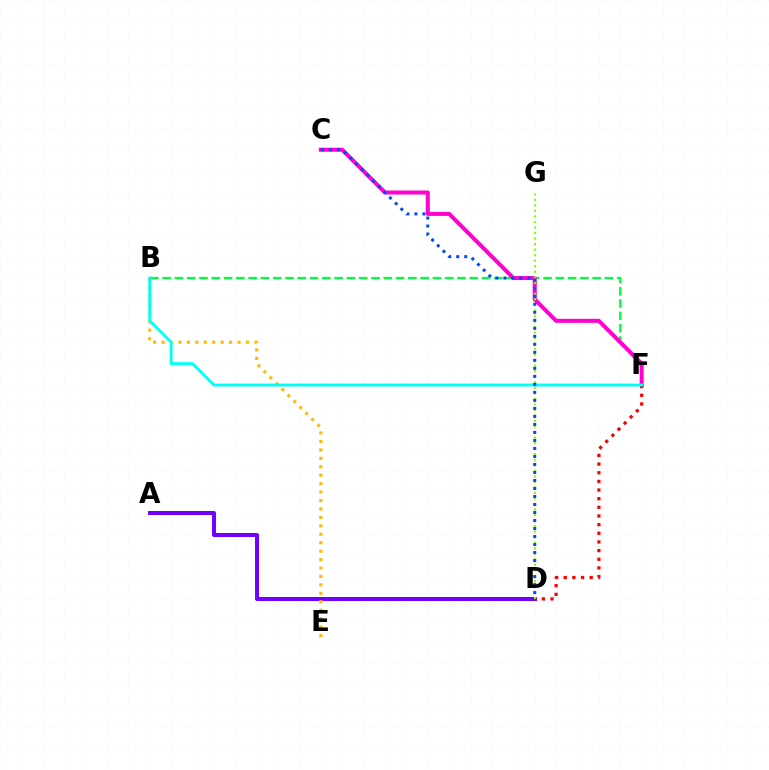{('A', 'D'): [{'color': '#7200ff', 'line_style': 'solid', 'thickness': 2.87}], ('B', 'E'): [{'color': '#ffbd00', 'line_style': 'dotted', 'thickness': 2.29}], ('B', 'F'): [{'color': '#00ff39', 'line_style': 'dashed', 'thickness': 1.67}, {'color': '#00fff6', 'line_style': 'solid', 'thickness': 2.06}], ('C', 'F'): [{'color': '#ff00cf', 'line_style': 'solid', 'thickness': 2.89}], ('D', 'F'): [{'color': '#ff0000', 'line_style': 'dotted', 'thickness': 2.35}], ('D', 'G'): [{'color': '#84ff00', 'line_style': 'dotted', 'thickness': 1.5}], ('C', 'D'): [{'color': '#004bff', 'line_style': 'dotted', 'thickness': 2.18}]}